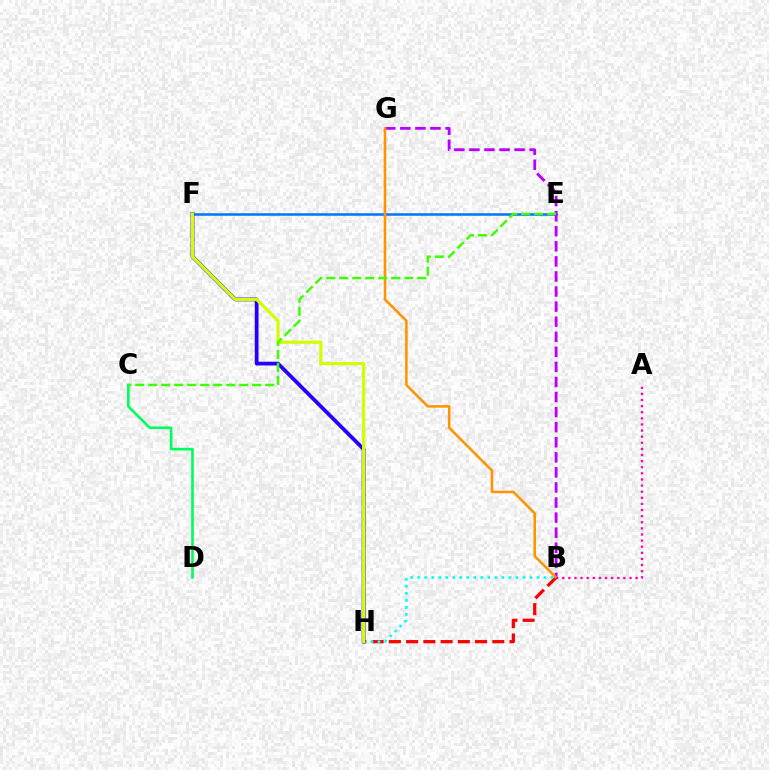{('B', 'H'): [{'color': '#ff0000', 'line_style': 'dashed', 'thickness': 2.34}, {'color': '#00fff6', 'line_style': 'dotted', 'thickness': 1.91}], ('E', 'F'): [{'color': '#0074ff', 'line_style': 'solid', 'thickness': 1.8}], ('B', 'G'): [{'color': '#b900ff', 'line_style': 'dashed', 'thickness': 2.05}, {'color': '#ff9400', 'line_style': 'solid', 'thickness': 1.84}], ('F', 'H'): [{'color': '#2500ff', 'line_style': 'solid', 'thickness': 2.7}, {'color': '#d1ff00', 'line_style': 'solid', 'thickness': 2.28}], ('C', 'D'): [{'color': '#00ff5c', 'line_style': 'solid', 'thickness': 1.9}], ('C', 'E'): [{'color': '#3dff00', 'line_style': 'dashed', 'thickness': 1.77}], ('A', 'B'): [{'color': '#ff00ac', 'line_style': 'dotted', 'thickness': 1.66}]}